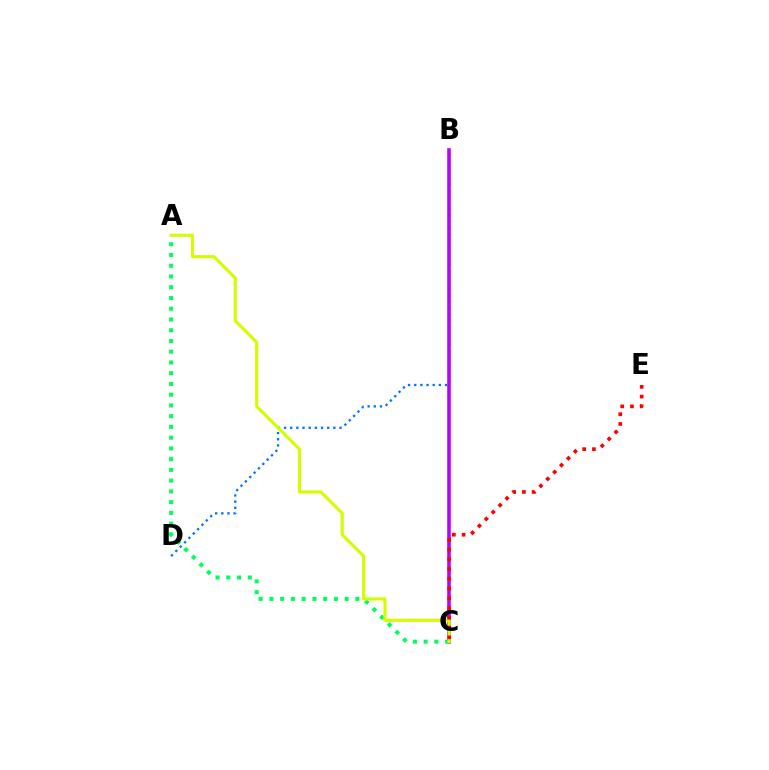{('B', 'D'): [{'color': '#0074ff', 'line_style': 'dotted', 'thickness': 1.67}], ('B', 'C'): [{'color': '#b900ff', 'line_style': 'solid', 'thickness': 2.57}], ('A', 'C'): [{'color': '#00ff5c', 'line_style': 'dotted', 'thickness': 2.92}, {'color': '#d1ff00', 'line_style': 'solid', 'thickness': 2.26}], ('C', 'E'): [{'color': '#ff0000', 'line_style': 'dotted', 'thickness': 2.65}]}